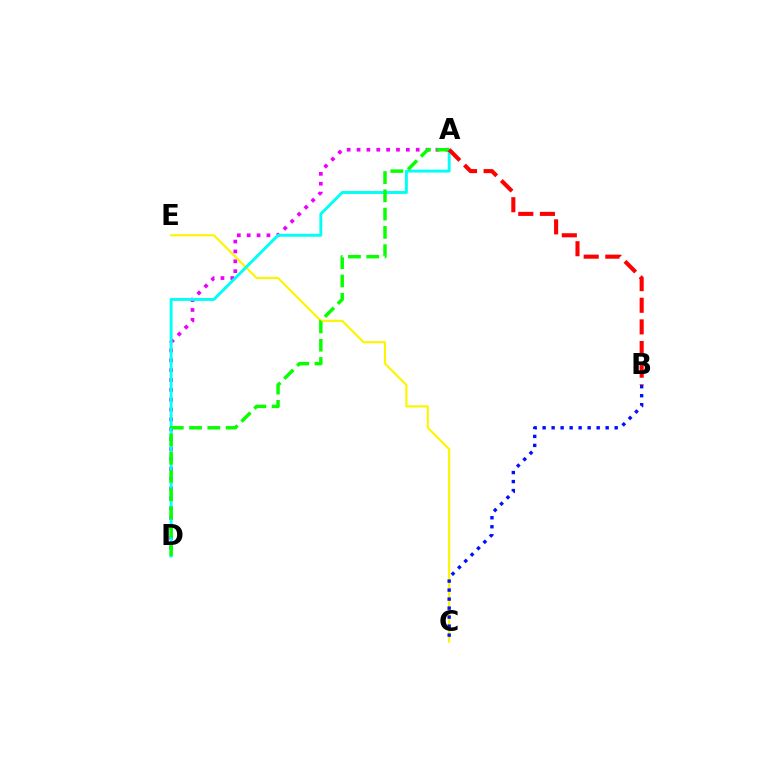{('A', 'D'): [{'color': '#ee00ff', 'line_style': 'dotted', 'thickness': 2.68}, {'color': '#00fff6', 'line_style': 'solid', 'thickness': 2.1}, {'color': '#08ff00', 'line_style': 'dashed', 'thickness': 2.48}], ('C', 'E'): [{'color': '#fcf500', 'line_style': 'solid', 'thickness': 1.55}], ('B', 'C'): [{'color': '#0010ff', 'line_style': 'dotted', 'thickness': 2.45}], ('A', 'B'): [{'color': '#ff0000', 'line_style': 'dashed', 'thickness': 2.94}]}